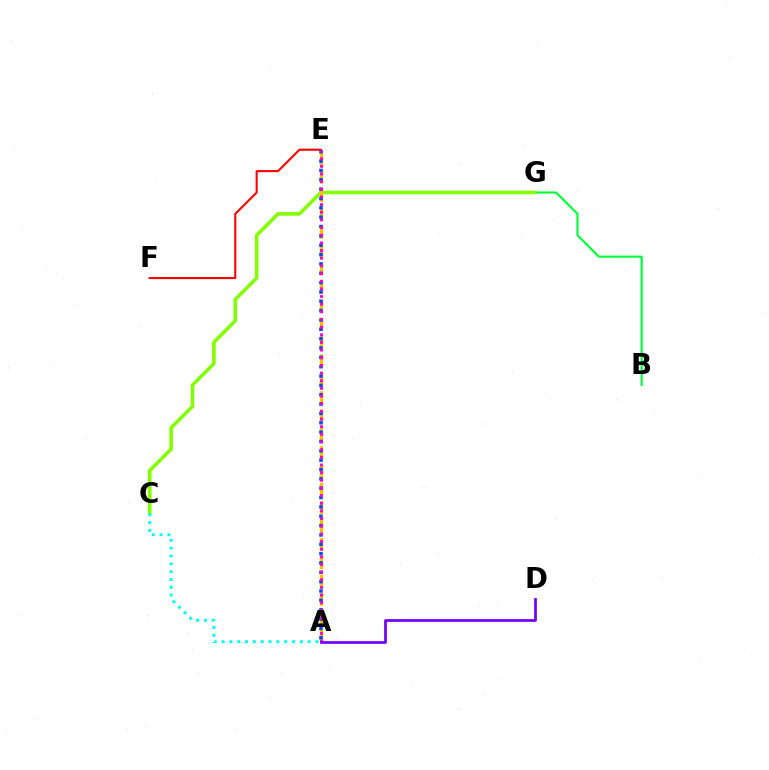{('B', 'G'): [{'color': '#00ff39', 'line_style': 'solid', 'thickness': 1.54}], ('E', 'F'): [{'color': '#ff0000', 'line_style': 'solid', 'thickness': 1.5}], ('C', 'G'): [{'color': '#84ff00', 'line_style': 'solid', 'thickness': 2.58}], ('A', 'E'): [{'color': '#ffbd00', 'line_style': 'dashed', 'thickness': 2.49}, {'color': '#004bff', 'line_style': 'dotted', 'thickness': 2.54}, {'color': '#ff00cf', 'line_style': 'dotted', 'thickness': 2.08}], ('A', 'C'): [{'color': '#00fff6', 'line_style': 'dotted', 'thickness': 2.12}], ('A', 'D'): [{'color': '#7200ff', 'line_style': 'solid', 'thickness': 1.97}]}